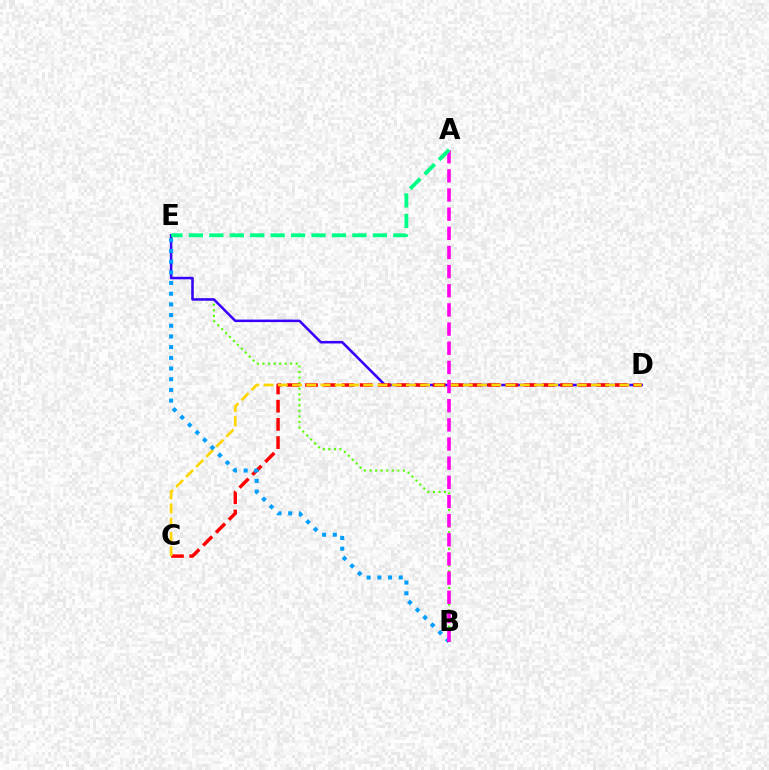{('B', 'E'): [{'color': '#4fff00', 'line_style': 'dotted', 'thickness': 1.51}, {'color': '#009eff', 'line_style': 'dotted', 'thickness': 2.9}], ('D', 'E'): [{'color': '#3700ff', 'line_style': 'solid', 'thickness': 1.81}], ('C', 'D'): [{'color': '#ff0000', 'line_style': 'dashed', 'thickness': 2.47}, {'color': '#ffd500', 'line_style': 'dashed', 'thickness': 1.93}], ('A', 'B'): [{'color': '#ff00ed', 'line_style': 'dashed', 'thickness': 2.6}], ('A', 'E'): [{'color': '#00ff86', 'line_style': 'dashed', 'thickness': 2.78}]}